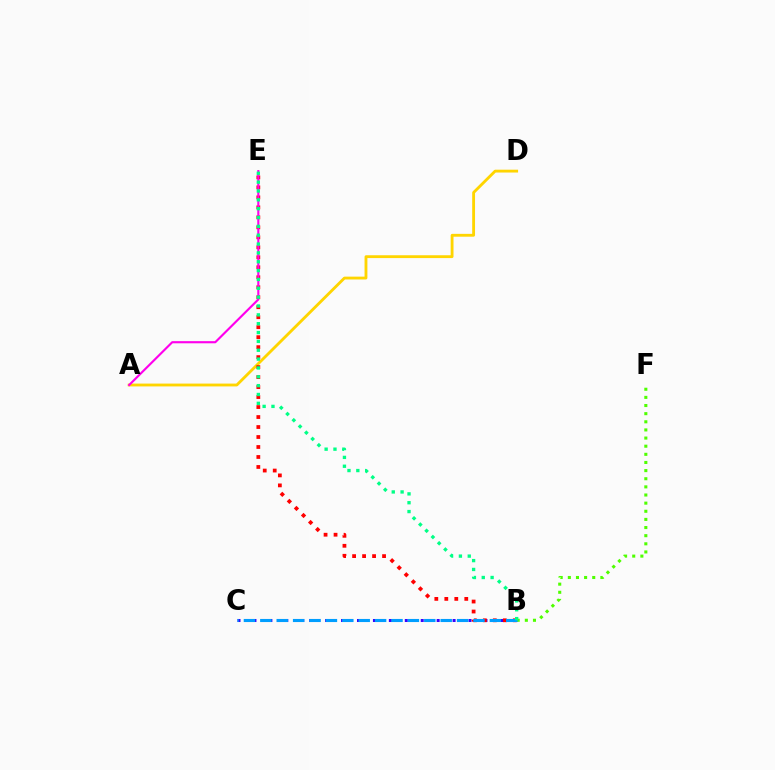{('A', 'D'): [{'color': '#ffd500', 'line_style': 'solid', 'thickness': 2.05}], ('B', 'C'): [{'color': '#3700ff', 'line_style': 'dotted', 'thickness': 2.16}, {'color': '#009eff', 'line_style': 'dashed', 'thickness': 2.23}], ('B', 'E'): [{'color': '#ff0000', 'line_style': 'dotted', 'thickness': 2.71}, {'color': '#00ff86', 'line_style': 'dotted', 'thickness': 2.4}], ('A', 'E'): [{'color': '#ff00ed', 'line_style': 'solid', 'thickness': 1.54}], ('B', 'F'): [{'color': '#4fff00', 'line_style': 'dotted', 'thickness': 2.21}]}